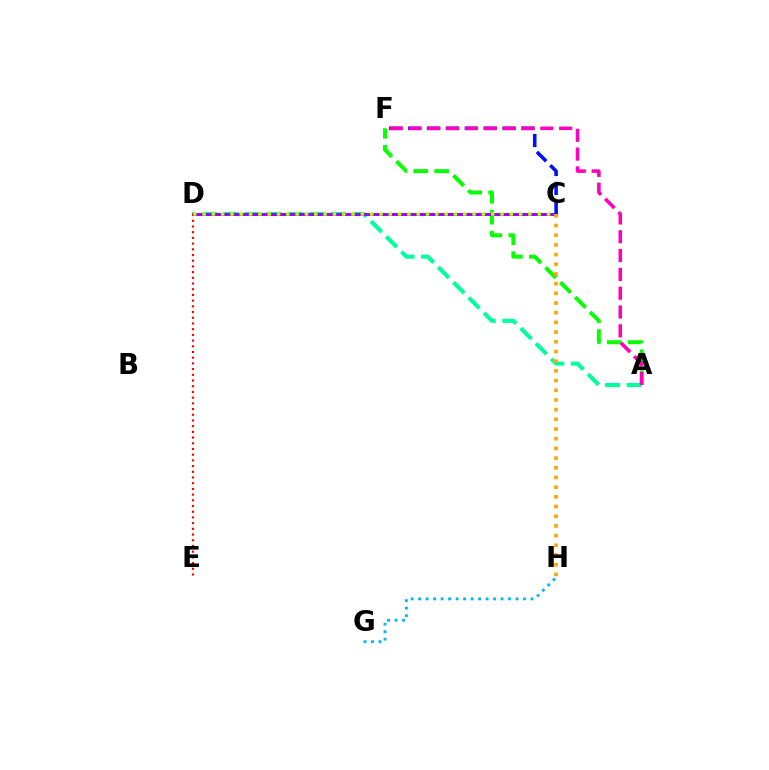{('A', 'D'): [{'color': '#00ff9d', 'line_style': 'dashed', 'thickness': 2.93}], ('A', 'F'): [{'color': '#08ff00', 'line_style': 'dashed', 'thickness': 2.85}, {'color': '#ff00bd', 'line_style': 'dashed', 'thickness': 2.56}], ('C', 'D'): [{'color': '#9b00ff', 'line_style': 'solid', 'thickness': 2.11}, {'color': '#b3ff00', 'line_style': 'dotted', 'thickness': 2.53}], ('D', 'E'): [{'color': '#ff0000', 'line_style': 'dotted', 'thickness': 1.55}], ('C', 'F'): [{'color': '#0010ff', 'line_style': 'dashed', 'thickness': 2.57}], ('C', 'H'): [{'color': '#ffa500', 'line_style': 'dotted', 'thickness': 2.63}], ('G', 'H'): [{'color': '#00b5ff', 'line_style': 'dotted', 'thickness': 2.04}]}